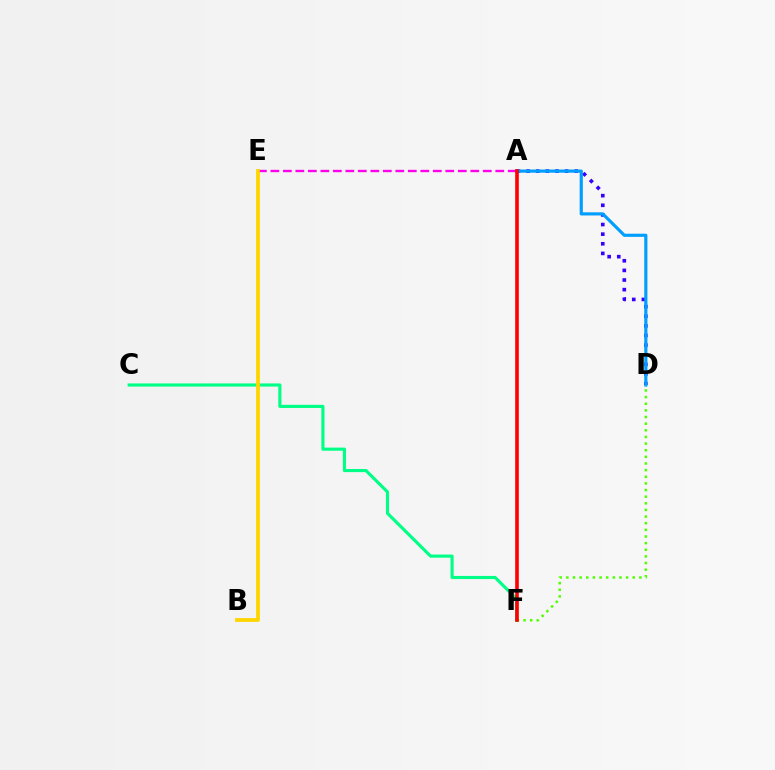{('C', 'F'): [{'color': '#00ff86', 'line_style': 'solid', 'thickness': 2.26}], ('A', 'E'): [{'color': '#ff00ed', 'line_style': 'dashed', 'thickness': 1.7}], ('A', 'D'): [{'color': '#3700ff', 'line_style': 'dotted', 'thickness': 2.62}, {'color': '#009eff', 'line_style': 'solid', 'thickness': 2.28}], ('B', 'E'): [{'color': '#ffd500', 'line_style': 'solid', 'thickness': 2.73}], ('D', 'F'): [{'color': '#4fff00', 'line_style': 'dotted', 'thickness': 1.8}], ('A', 'F'): [{'color': '#ff0000', 'line_style': 'solid', 'thickness': 2.6}]}